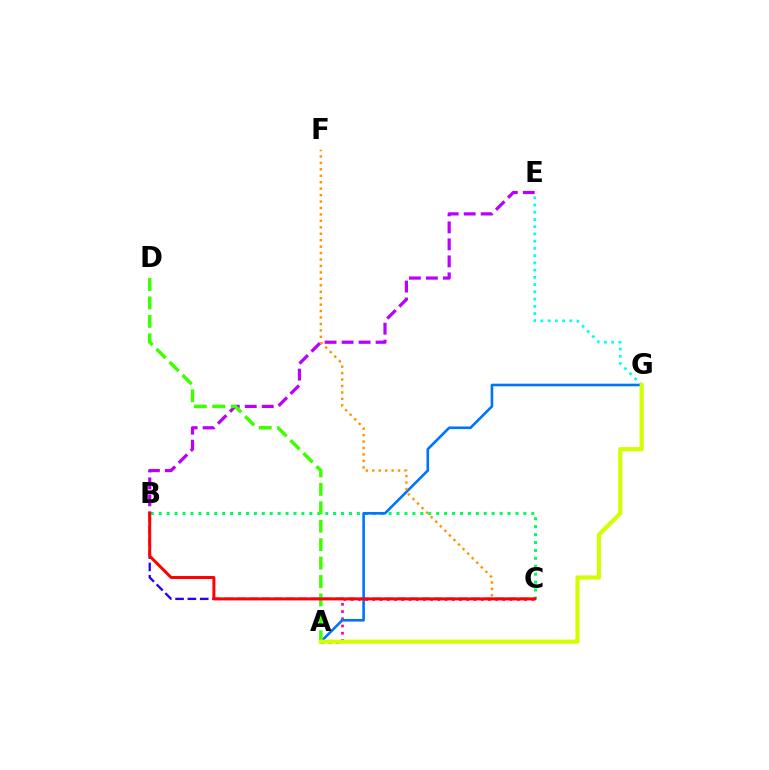{('B', 'C'): [{'color': '#2500ff', 'line_style': 'dashed', 'thickness': 1.67}, {'color': '#00ff5c', 'line_style': 'dotted', 'thickness': 2.15}, {'color': '#ff0000', 'line_style': 'solid', 'thickness': 2.14}], ('A', 'C'): [{'color': '#ff00ac', 'line_style': 'dotted', 'thickness': 1.96}], ('B', 'E'): [{'color': '#b900ff', 'line_style': 'dashed', 'thickness': 2.31}], ('E', 'G'): [{'color': '#00fff6', 'line_style': 'dotted', 'thickness': 1.97}], ('A', 'G'): [{'color': '#0074ff', 'line_style': 'solid', 'thickness': 1.89}, {'color': '#d1ff00', 'line_style': 'solid', 'thickness': 2.98}], ('A', 'D'): [{'color': '#3dff00', 'line_style': 'dashed', 'thickness': 2.5}], ('C', 'F'): [{'color': '#ff9400', 'line_style': 'dotted', 'thickness': 1.75}]}